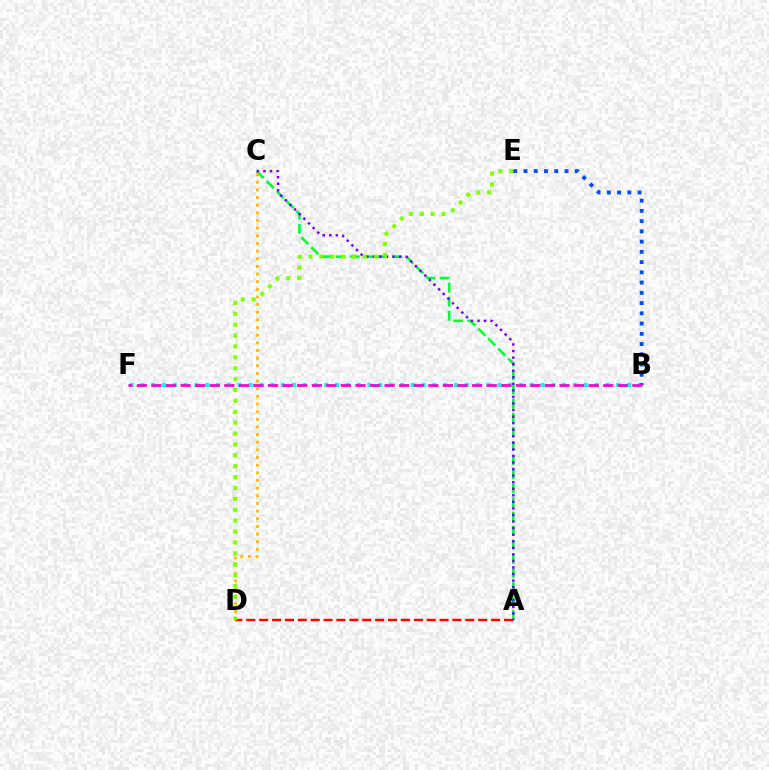{('A', 'C'): [{'color': '#00ff39', 'line_style': 'dashed', 'thickness': 1.92}, {'color': '#7200ff', 'line_style': 'dotted', 'thickness': 1.78}], ('C', 'D'): [{'color': '#ffbd00', 'line_style': 'dotted', 'thickness': 2.08}], ('A', 'D'): [{'color': '#ff0000', 'line_style': 'dashed', 'thickness': 1.75}], ('D', 'E'): [{'color': '#84ff00', 'line_style': 'dotted', 'thickness': 2.96}], ('B', 'F'): [{'color': '#00fff6', 'line_style': 'dotted', 'thickness': 2.94}, {'color': '#ff00cf', 'line_style': 'dashed', 'thickness': 1.98}], ('B', 'E'): [{'color': '#004bff', 'line_style': 'dotted', 'thickness': 2.78}]}